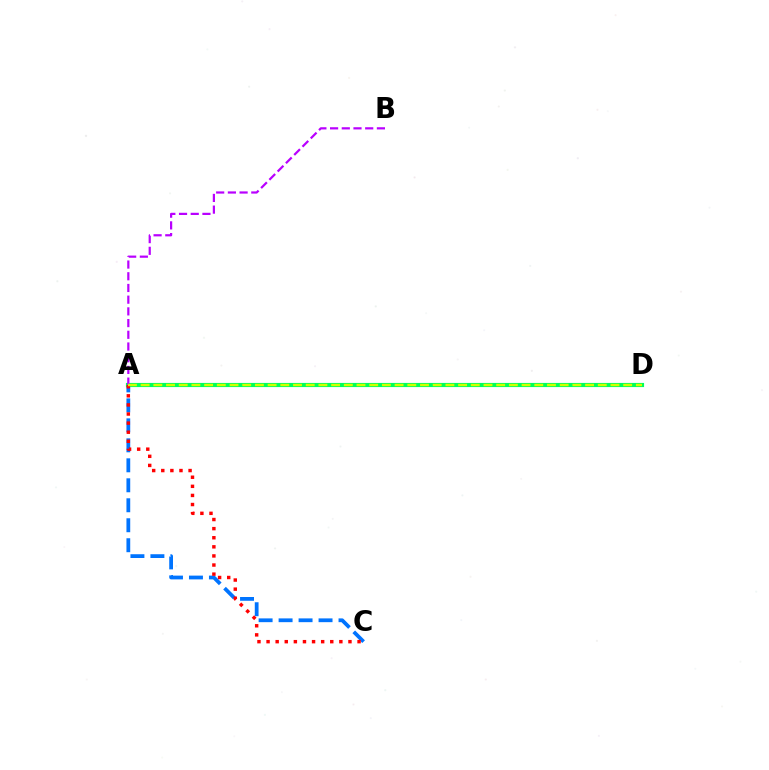{('A', 'C'): [{'color': '#0074ff', 'line_style': 'dashed', 'thickness': 2.71}, {'color': '#ff0000', 'line_style': 'dotted', 'thickness': 2.47}], ('A', 'D'): [{'color': '#00ff5c', 'line_style': 'solid', 'thickness': 2.99}, {'color': '#d1ff00', 'line_style': 'dashed', 'thickness': 1.73}], ('A', 'B'): [{'color': '#b900ff', 'line_style': 'dashed', 'thickness': 1.59}]}